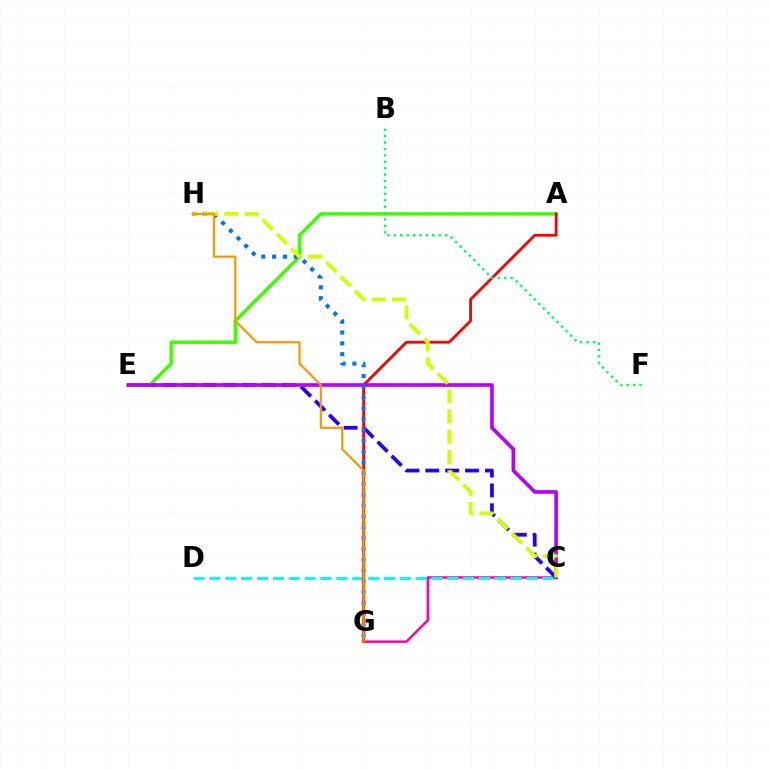{('C', 'G'): [{'color': '#ff00ac', 'line_style': 'solid', 'thickness': 1.79}], ('C', 'D'): [{'color': '#00fff6', 'line_style': 'dashed', 'thickness': 2.15}], ('C', 'E'): [{'color': '#2500ff', 'line_style': 'dashed', 'thickness': 2.7}, {'color': '#b900ff', 'line_style': 'solid', 'thickness': 2.63}], ('A', 'E'): [{'color': '#3dff00', 'line_style': 'solid', 'thickness': 2.47}], ('A', 'G'): [{'color': '#ff0000', 'line_style': 'solid', 'thickness': 2.02}], ('G', 'H'): [{'color': '#0074ff', 'line_style': 'dotted', 'thickness': 2.94}, {'color': '#ff9400', 'line_style': 'solid', 'thickness': 1.56}], ('B', 'F'): [{'color': '#00ff5c', 'line_style': 'dotted', 'thickness': 1.74}], ('C', 'H'): [{'color': '#d1ff00', 'line_style': 'dashed', 'thickness': 2.76}]}